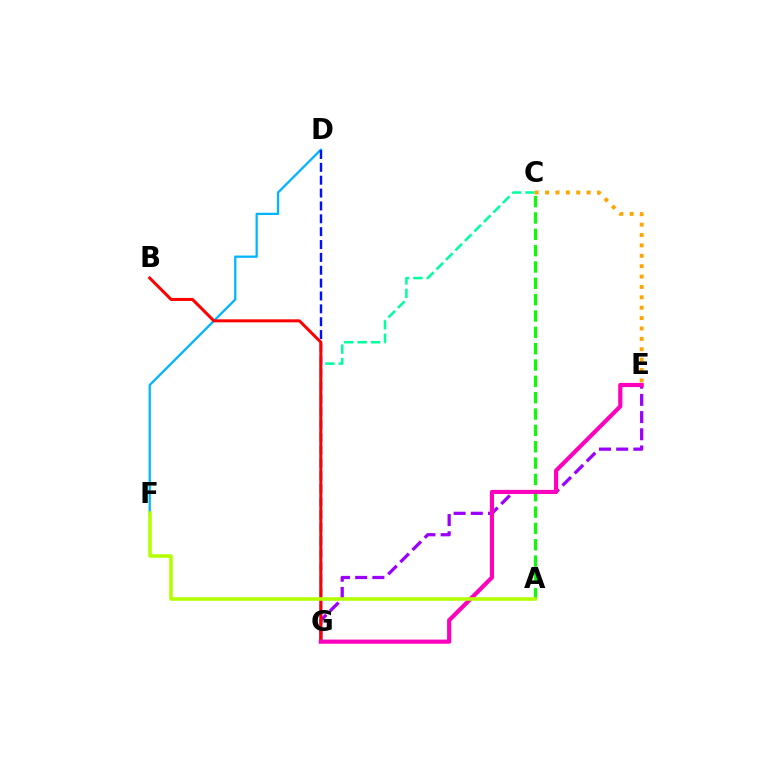{('A', 'C'): [{'color': '#08ff00', 'line_style': 'dashed', 'thickness': 2.22}], ('D', 'F'): [{'color': '#00b5ff', 'line_style': 'solid', 'thickness': 1.64}], ('D', 'G'): [{'color': '#0010ff', 'line_style': 'dashed', 'thickness': 1.75}], ('E', 'G'): [{'color': '#9b00ff', 'line_style': 'dashed', 'thickness': 2.34}, {'color': '#ff00bd', 'line_style': 'solid', 'thickness': 2.99}], ('C', 'G'): [{'color': '#00ff9d', 'line_style': 'dashed', 'thickness': 1.82}], ('B', 'G'): [{'color': '#ff0000', 'line_style': 'solid', 'thickness': 2.17}], ('A', 'F'): [{'color': '#b3ff00', 'line_style': 'solid', 'thickness': 2.56}], ('C', 'E'): [{'color': '#ffa500', 'line_style': 'dotted', 'thickness': 2.82}]}